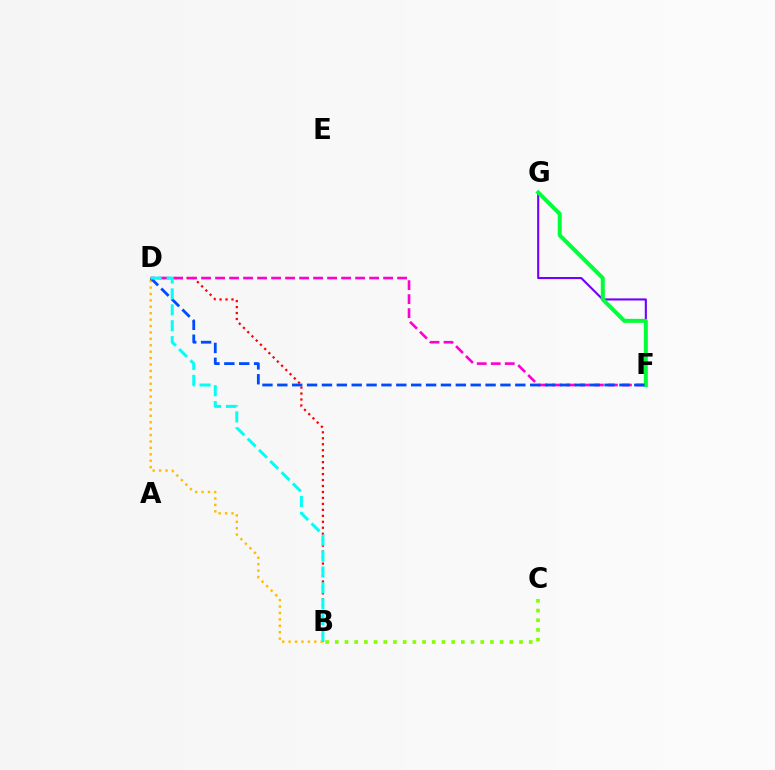{('F', 'G'): [{'color': '#7200ff', 'line_style': 'solid', 'thickness': 1.52}, {'color': '#00ff39', 'line_style': 'solid', 'thickness': 2.87}], ('B', 'D'): [{'color': '#ff0000', 'line_style': 'dotted', 'thickness': 1.62}, {'color': '#ffbd00', 'line_style': 'dotted', 'thickness': 1.74}, {'color': '#00fff6', 'line_style': 'dashed', 'thickness': 2.16}], ('D', 'F'): [{'color': '#ff00cf', 'line_style': 'dashed', 'thickness': 1.9}, {'color': '#004bff', 'line_style': 'dashed', 'thickness': 2.02}], ('B', 'C'): [{'color': '#84ff00', 'line_style': 'dotted', 'thickness': 2.63}]}